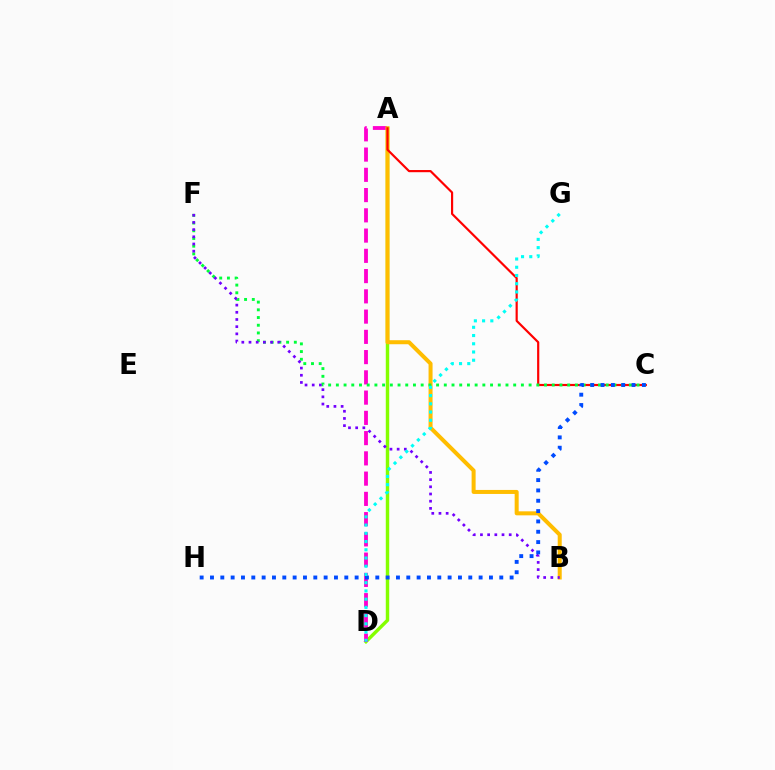{('A', 'D'): [{'color': '#84ff00', 'line_style': 'solid', 'thickness': 2.47}, {'color': '#ff00cf', 'line_style': 'dashed', 'thickness': 2.75}], ('A', 'B'): [{'color': '#ffbd00', 'line_style': 'solid', 'thickness': 2.89}], ('A', 'C'): [{'color': '#ff0000', 'line_style': 'solid', 'thickness': 1.57}], ('C', 'F'): [{'color': '#00ff39', 'line_style': 'dotted', 'thickness': 2.09}], ('B', 'F'): [{'color': '#7200ff', 'line_style': 'dotted', 'thickness': 1.95}], ('C', 'H'): [{'color': '#004bff', 'line_style': 'dotted', 'thickness': 2.81}], ('D', 'G'): [{'color': '#00fff6', 'line_style': 'dotted', 'thickness': 2.24}]}